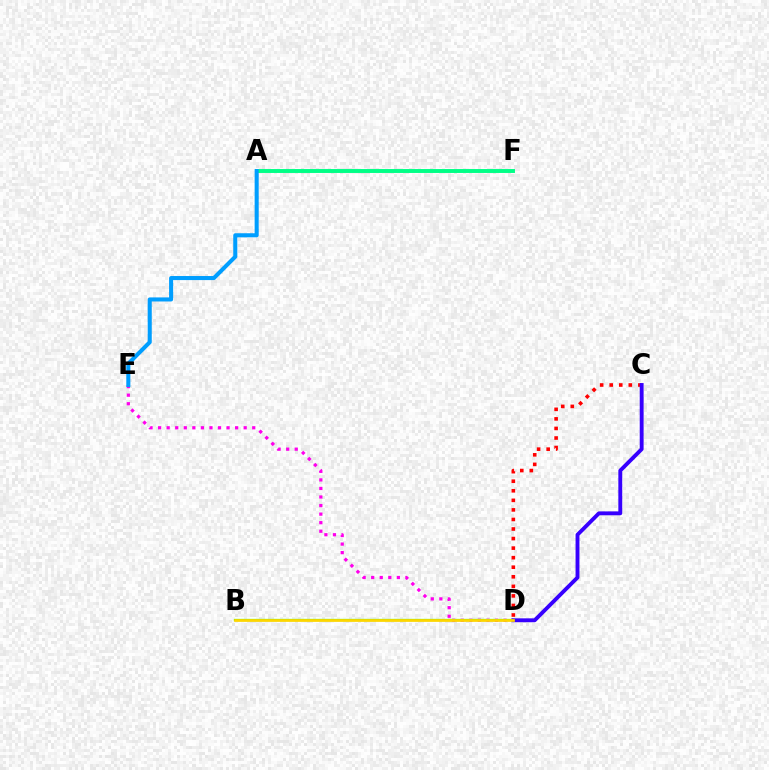{('A', 'F'): [{'color': '#00ff86', 'line_style': 'solid', 'thickness': 2.83}], ('C', 'D'): [{'color': '#ff0000', 'line_style': 'dotted', 'thickness': 2.6}, {'color': '#3700ff', 'line_style': 'solid', 'thickness': 2.79}], ('D', 'E'): [{'color': '#ff00ed', 'line_style': 'dotted', 'thickness': 2.33}], ('A', 'E'): [{'color': '#009eff', 'line_style': 'solid', 'thickness': 2.92}], ('B', 'D'): [{'color': '#4fff00', 'line_style': 'solid', 'thickness': 1.63}, {'color': '#ffd500', 'line_style': 'solid', 'thickness': 1.94}]}